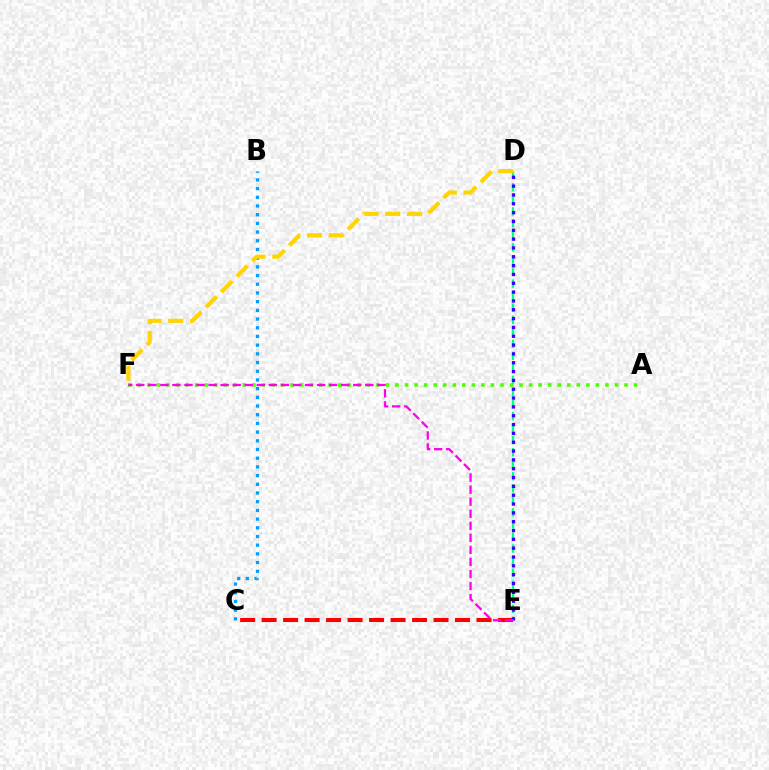{('C', 'E'): [{'color': '#ff0000', 'line_style': 'dashed', 'thickness': 2.92}], ('B', 'C'): [{'color': '#009eff', 'line_style': 'dotted', 'thickness': 2.36}], ('D', 'E'): [{'color': '#00ff86', 'line_style': 'dashed', 'thickness': 1.64}, {'color': '#3700ff', 'line_style': 'dotted', 'thickness': 2.4}], ('A', 'F'): [{'color': '#4fff00', 'line_style': 'dotted', 'thickness': 2.59}], ('D', 'F'): [{'color': '#ffd500', 'line_style': 'dashed', 'thickness': 2.96}], ('E', 'F'): [{'color': '#ff00ed', 'line_style': 'dashed', 'thickness': 1.64}]}